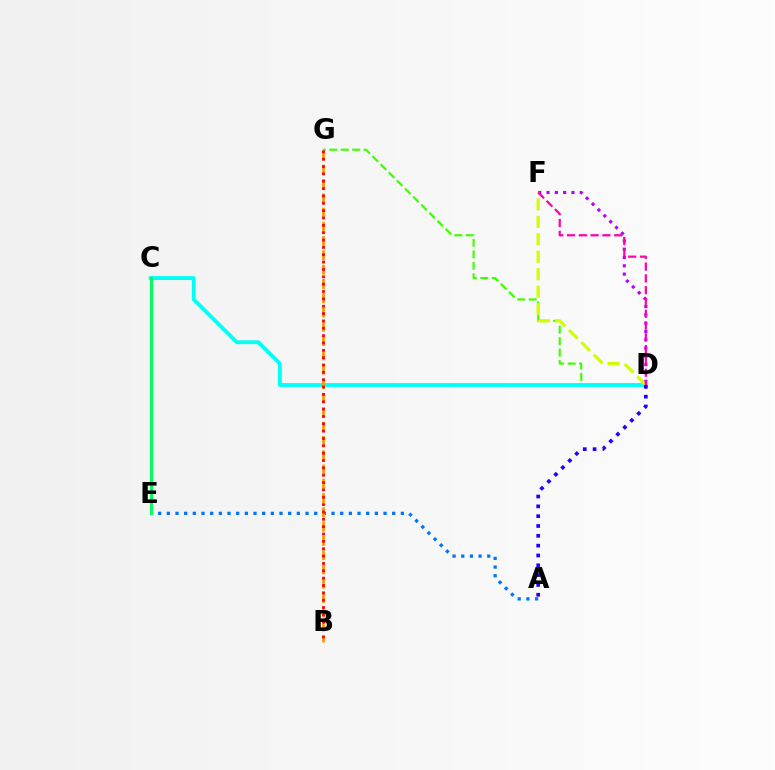{('D', 'G'): [{'color': '#3dff00', 'line_style': 'dashed', 'thickness': 1.56}], ('A', 'E'): [{'color': '#0074ff', 'line_style': 'dotted', 'thickness': 2.36}], ('D', 'F'): [{'color': '#b900ff', 'line_style': 'dotted', 'thickness': 2.25}, {'color': '#d1ff00', 'line_style': 'dashed', 'thickness': 2.37}, {'color': '#ff00ac', 'line_style': 'dashed', 'thickness': 1.6}], ('C', 'D'): [{'color': '#00fff6', 'line_style': 'solid', 'thickness': 2.77}], ('C', 'E'): [{'color': '#00ff5c', 'line_style': 'solid', 'thickness': 2.16}], ('B', 'G'): [{'color': '#ff9400', 'line_style': 'dashed', 'thickness': 1.94}, {'color': '#ff0000', 'line_style': 'dotted', 'thickness': 2.0}], ('A', 'D'): [{'color': '#2500ff', 'line_style': 'dotted', 'thickness': 2.67}]}